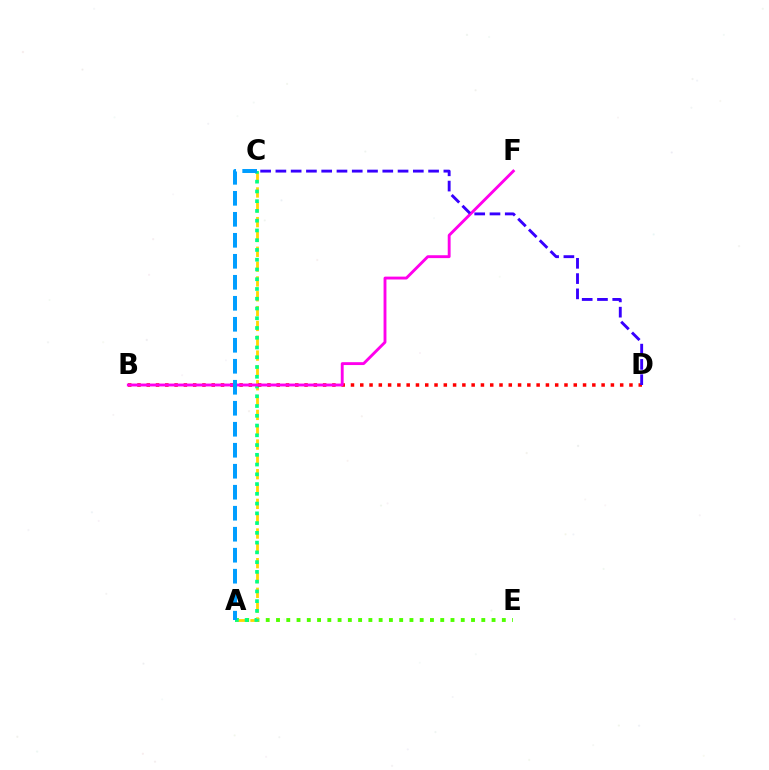{('A', 'E'): [{'color': '#4fff00', 'line_style': 'dotted', 'thickness': 2.79}], ('A', 'C'): [{'color': '#ffd500', 'line_style': 'dashed', 'thickness': 2.01}, {'color': '#00ff86', 'line_style': 'dotted', 'thickness': 2.65}, {'color': '#009eff', 'line_style': 'dashed', 'thickness': 2.85}], ('B', 'D'): [{'color': '#ff0000', 'line_style': 'dotted', 'thickness': 2.52}], ('B', 'F'): [{'color': '#ff00ed', 'line_style': 'solid', 'thickness': 2.07}], ('C', 'D'): [{'color': '#3700ff', 'line_style': 'dashed', 'thickness': 2.07}]}